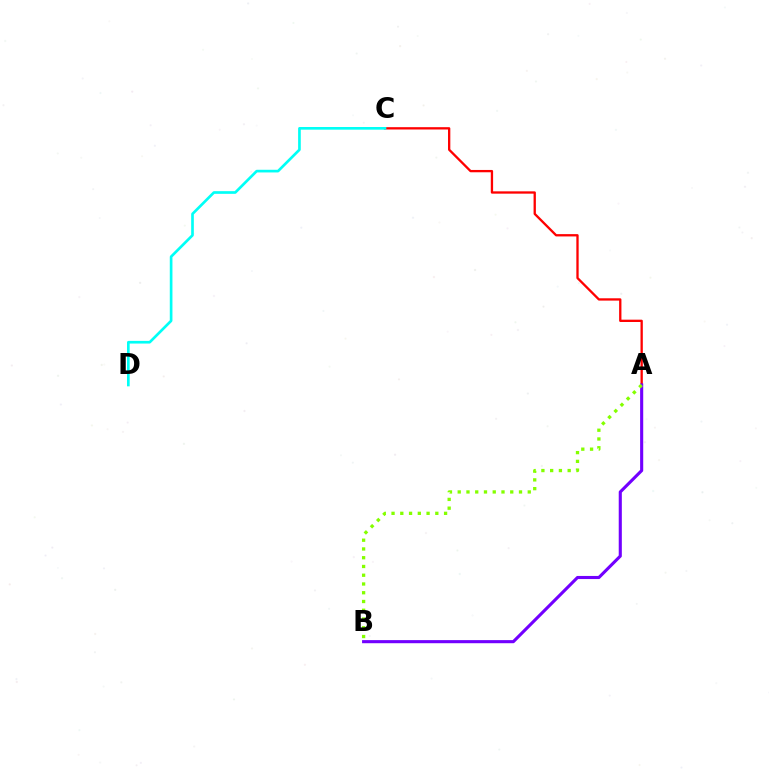{('A', 'C'): [{'color': '#ff0000', 'line_style': 'solid', 'thickness': 1.67}], ('A', 'B'): [{'color': '#7200ff', 'line_style': 'solid', 'thickness': 2.23}, {'color': '#84ff00', 'line_style': 'dotted', 'thickness': 2.38}], ('C', 'D'): [{'color': '#00fff6', 'line_style': 'solid', 'thickness': 1.92}]}